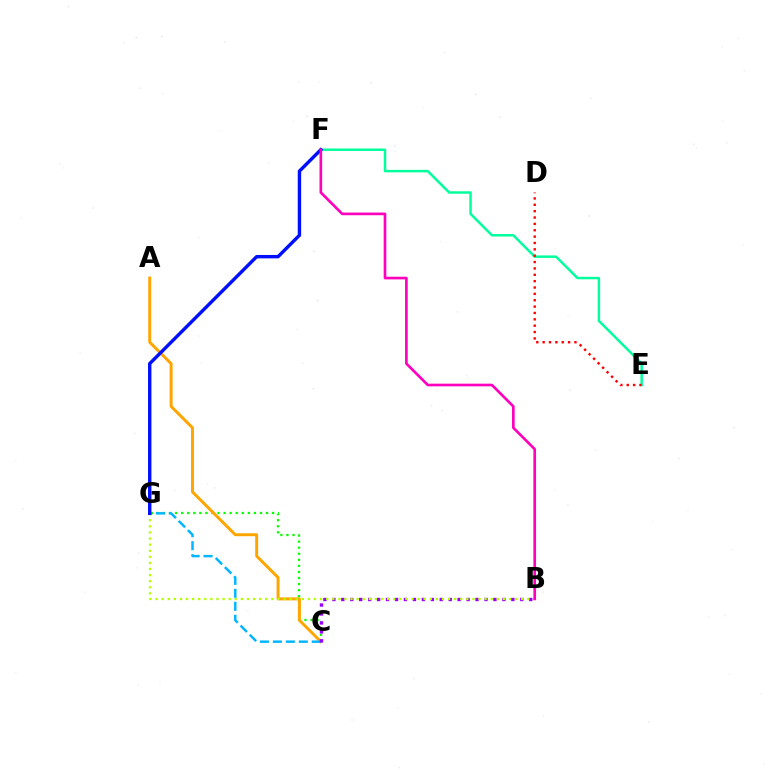{('E', 'F'): [{'color': '#00ff9d', 'line_style': 'solid', 'thickness': 1.78}], ('C', 'G'): [{'color': '#08ff00', 'line_style': 'dotted', 'thickness': 1.65}, {'color': '#00b5ff', 'line_style': 'dashed', 'thickness': 1.76}], ('A', 'C'): [{'color': '#ffa500', 'line_style': 'solid', 'thickness': 2.13}], ('B', 'C'): [{'color': '#9b00ff', 'line_style': 'dotted', 'thickness': 2.43}], ('B', 'G'): [{'color': '#b3ff00', 'line_style': 'dotted', 'thickness': 1.66}], ('F', 'G'): [{'color': '#0010ff', 'line_style': 'solid', 'thickness': 2.45}], ('D', 'E'): [{'color': '#ff0000', 'line_style': 'dotted', 'thickness': 1.73}], ('B', 'F'): [{'color': '#ff00bd', 'line_style': 'solid', 'thickness': 1.92}]}